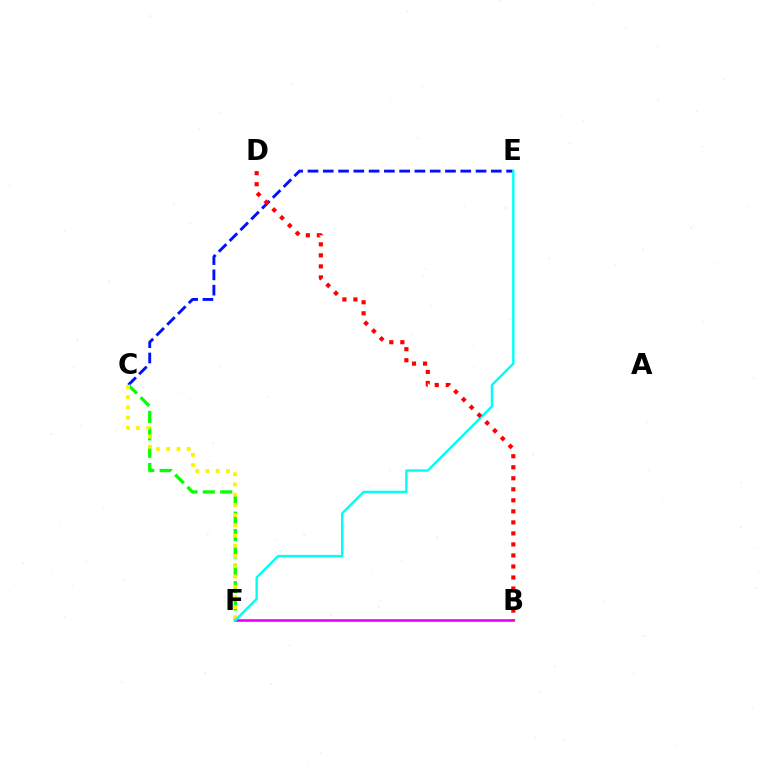{('C', 'E'): [{'color': '#0010ff', 'line_style': 'dashed', 'thickness': 2.08}], ('C', 'F'): [{'color': '#08ff00', 'line_style': 'dashed', 'thickness': 2.36}, {'color': '#fcf500', 'line_style': 'dotted', 'thickness': 2.78}], ('B', 'F'): [{'color': '#ee00ff', 'line_style': 'solid', 'thickness': 1.91}], ('E', 'F'): [{'color': '#00fff6', 'line_style': 'solid', 'thickness': 1.74}], ('B', 'D'): [{'color': '#ff0000', 'line_style': 'dotted', 'thickness': 3.0}]}